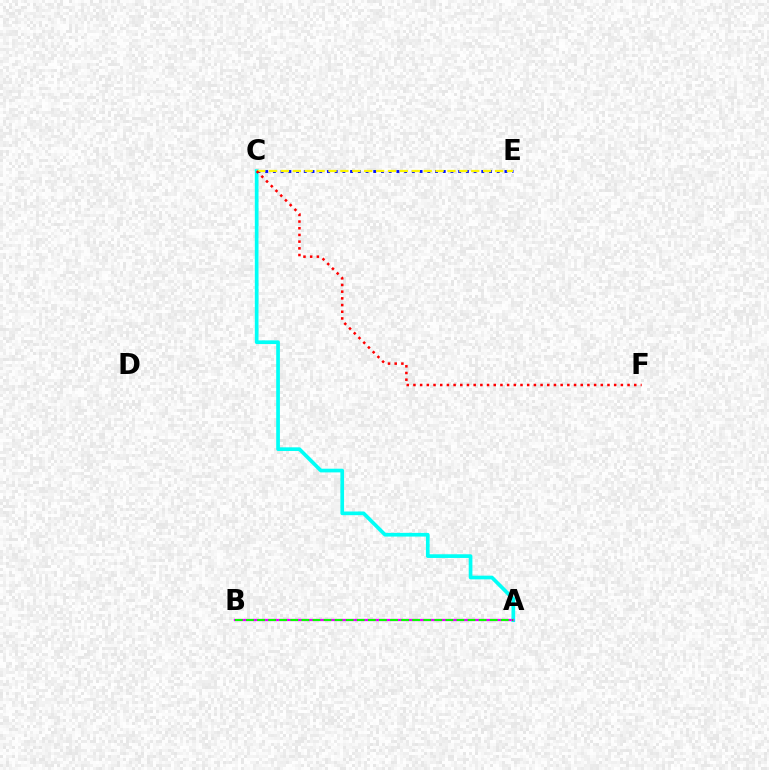{('A', 'C'): [{'color': '#00fff6', 'line_style': 'solid', 'thickness': 2.66}], ('A', 'B'): [{'color': '#ee00ff', 'line_style': 'solid', 'thickness': 1.63}, {'color': '#08ff00', 'line_style': 'dashed', 'thickness': 1.51}], ('C', 'E'): [{'color': '#0010ff', 'line_style': 'dotted', 'thickness': 2.1}, {'color': '#fcf500', 'line_style': 'dashed', 'thickness': 1.62}], ('C', 'F'): [{'color': '#ff0000', 'line_style': 'dotted', 'thickness': 1.82}]}